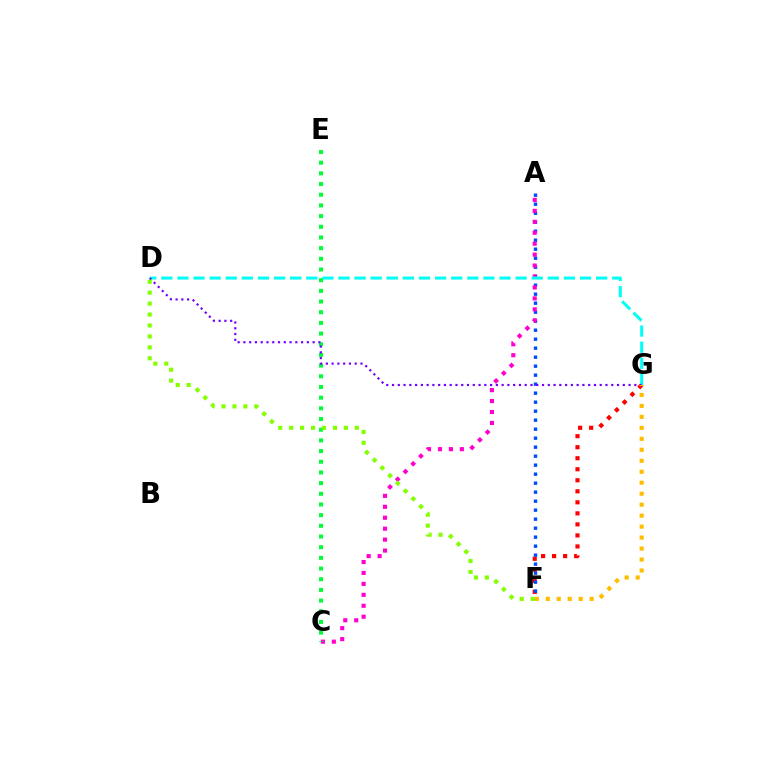{('F', 'G'): [{'color': '#ff0000', 'line_style': 'dotted', 'thickness': 3.0}, {'color': '#ffbd00', 'line_style': 'dotted', 'thickness': 2.98}], ('A', 'F'): [{'color': '#004bff', 'line_style': 'dotted', 'thickness': 2.44}], ('A', 'C'): [{'color': '#ff00cf', 'line_style': 'dotted', 'thickness': 2.97}], ('D', 'G'): [{'color': '#00fff6', 'line_style': 'dashed', 'thickness': 2.19}, {'color': '#7200ff', 'line_style': 'dotted', 'thickness': 1.57}], ('C', 'E'): [{'color': '#00ff39', 'line_style': 'dotted', 'thickness': 2.9}], ('D', 'F'): [{'color': '#84ff00', 'line_style': 'dotted', 'thickness': 2.97}]}